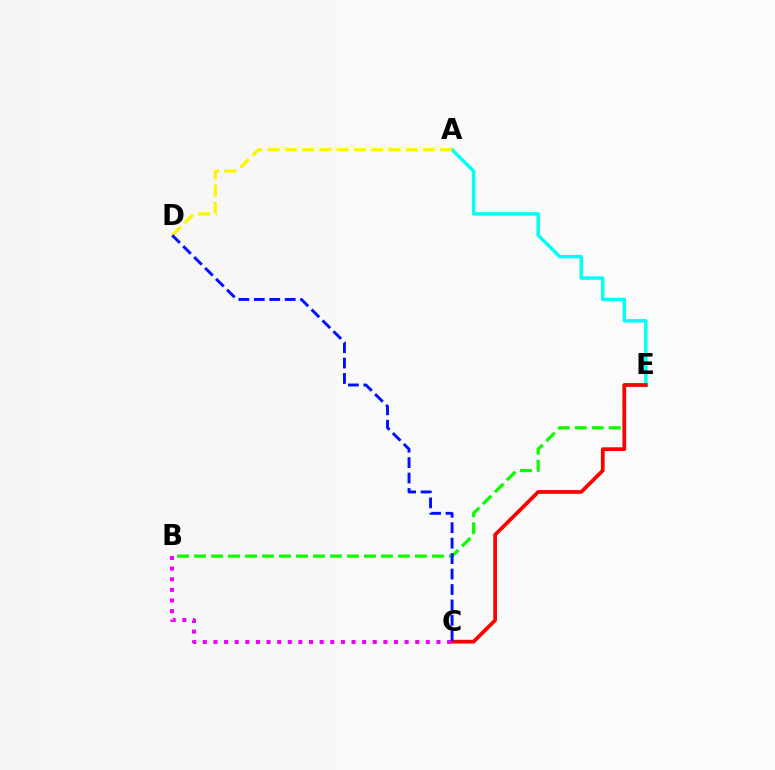{('B', 'E'): [{'color': '#08ff00', 'line_style': 'dashed', 'thickness': 2.31}], ('A', 'E'): [{'color': '#00fff6', 'line_style': 'solid', 'thickness': 2.49}], ('A', 'D'): [{'color': '#fcf500', 'line_style': 'dashed', 'thickness': 2.35}], ('C', 'E'): [{'color': '#ff0000', 'line_style': 'solid', 'thickness': 2.69}], ('C', 'D'): [{'color': '#0010ff', 'line_style': 'dashed', 'thickness': 2.1}], ('B', 'C'): [{'color': '#ee00ff', 'line_style': 'dotted', 'thickness': 2.89}]}